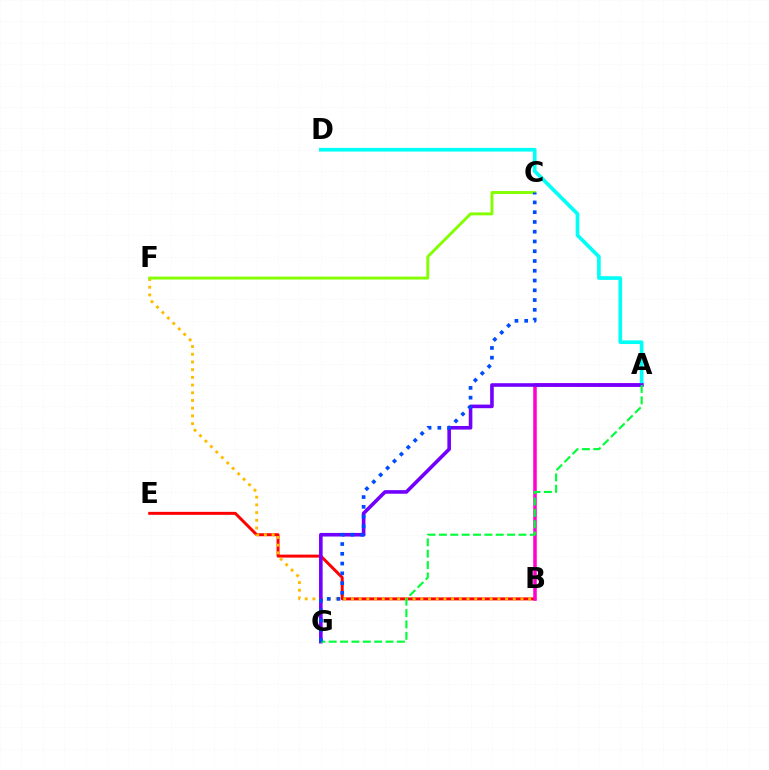{('B', 'E'): [{'color': '#ff0000', 'line_style': 'solid', 'thickness': 2.14}], ('B', 'F'): [{'color': '#ffbd00', 'line_style': 'dotted', 'thickness': 2.09}], ('A', 'B'): [{'color': '#ff00cf', 'line_style': 'solid', 'thickness': 2.54}], ('C', 'F'): [{'color': '#84ff00', 'line_style': 'solid', 'thickness': 2.1}], ('A', 'D'): [{'color': '#00fff6', 'line_style': 'solid', 'thickness': 2.64}], ('A', 'G'): [{'color': '#7200ff', 'line_style': 'solid', 'thickness': 2.59}, {'color': '#00ff39', 'line_style': 'dashed', 'thickness': 1.54}], ('C', 'G'): [{'color': '#004bff', 'line_style': 'dotted', 'thickness': 2.65}]}